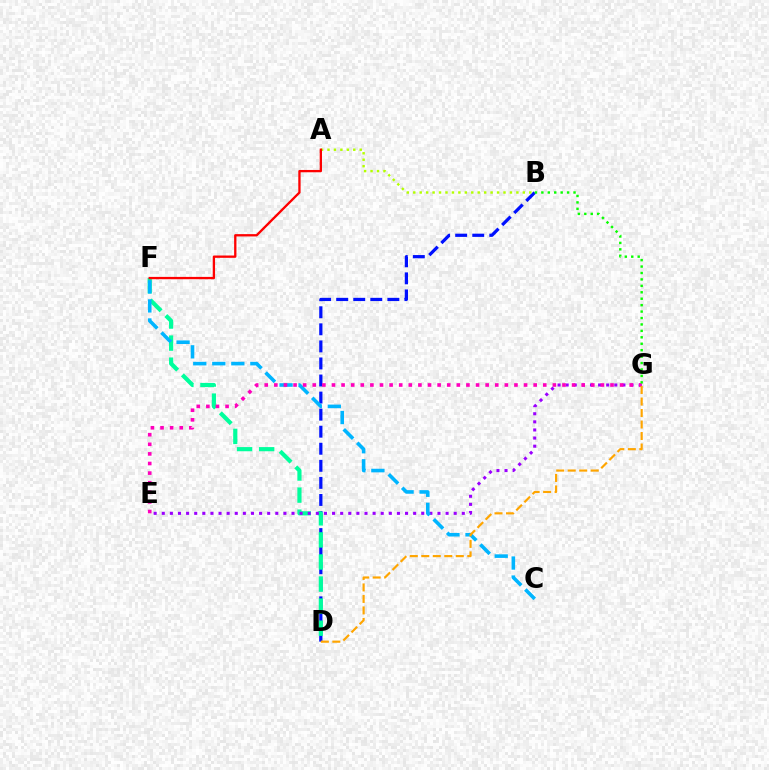{('B', 'D'): [{'color': '#0010ff', 'line_style': 'dashed', 'thickness': 2.32}], ('D', 'F'): [{'color': '#00ff9d', 'line_style': 'dashed', 'thickness': 3.0}], ('E', 'G'): [{'color': '#9b00ff', 'line_style': 'dotted', 'thickness': 2.2}, {'color': '#ff00bd', 'line_style': 'dotted', 'thickness': 2.61}], ('C', 'F'): [{'color': '#00b5ff', 'line_style': 'dashed', 'thickness': 2.59}], ('A', 'B'): [{'color': '#b3ff00', 'line_style': 'dotted', 'thickness': 1.75}], ('D', 'G'): [{'color': '#ffa500', 'line_style': 'dashed', 'thickness': 1.56}], ('A', 'F'): [{'color': '#ff0000', 'line_style': 'solid', 'thickness': 1.67}], ('B', 'G'): [{'color': '#08ff00', 'line_style': 'dotted', 'thickness': 1.75}]}